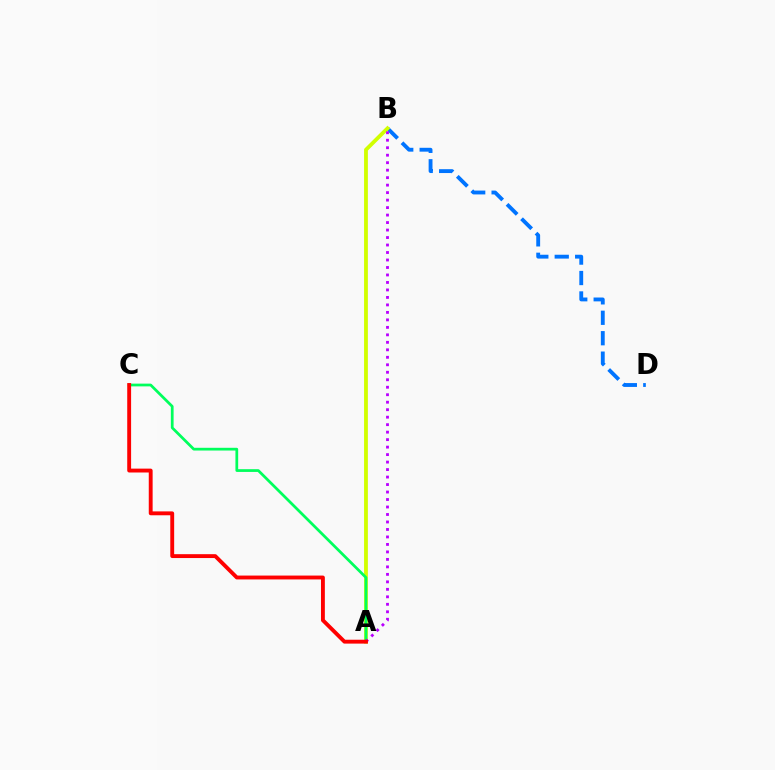{('B', 'D'): [{'color': '#0074ff', 'line_style': 'dashed', 'thickness': 2.78}], ('A', 'B'): [{'color': '#d1ff00', 'line_style': 'solid', 'thickness': 2.74}, {'color': '#b900ff', 'line_style': 'dotted', 'thickness': 2.03}], ('A', 'C'): [{'color': '#00ff5c', 'line_style': 'solid', 'thickness': 1.98}, {'color': '#ff0000', 'line_style': 'solid', 'thickness': 2.79}]}